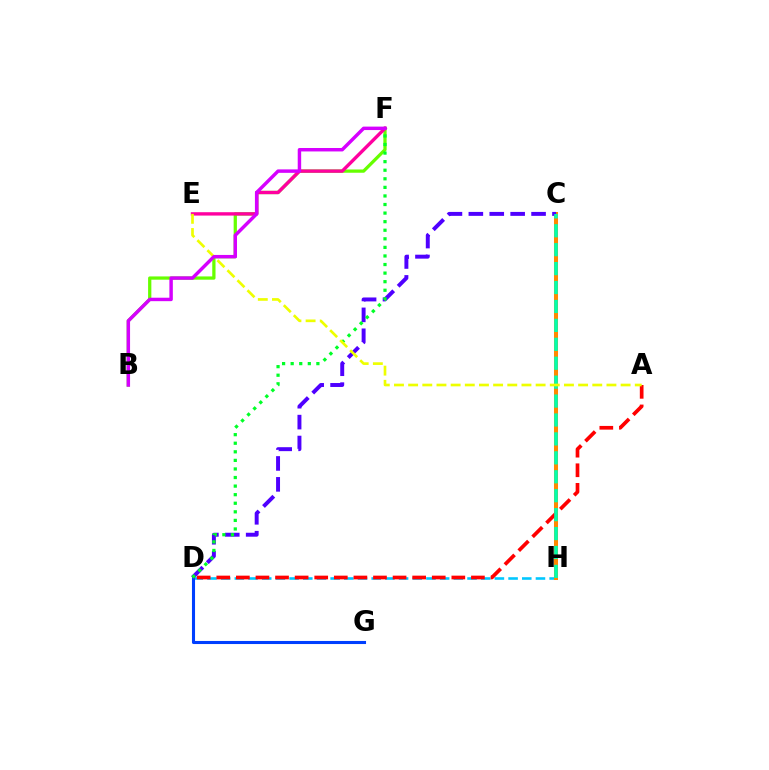{('D', 'H'): [{'color': '#00c7ff', 'line_style': 'dashed', 'thickness': 1.86}], ('C', 'H'): [{'color': '#ff8800', 'line_style': 'solid', 'thickness': 2.9}, {'color': '#00ffaf', 'line_style': 'dashed', 'thickness': 2.57}], ('B', 'F'): [{'color': '#66ff00', 'line_style': 'solid', 'thickness': 2.35}, {'color': '#d600ff', 'line_style': 'solid', 'thickness': 2.48}], ('D', 'G'): [{'color': '#003fff', 'line_style': 'solid', 'thickness': 2.21}], ('E', 'F'): [{'color': '#ff00a0', 'line_style': 'solid', 'thickness': 2.42}], ('A', 'D'): [{'color': '#ff0000', 'line_style': 'dashed', 'thickness': 2.66}], ('C', 'D'): [{'color': '#4f00ff', 'line_style': 'dashed', 'thickness': 2.84}], ('D', 'F'): [{'color': '#00ff27', 'line_style': 'dotted', 'thickness': 2.33}], ('A', 'E'): [{'color': '#eeff00', 'line_style': 'dashed', 'thickness': 1.92}]}